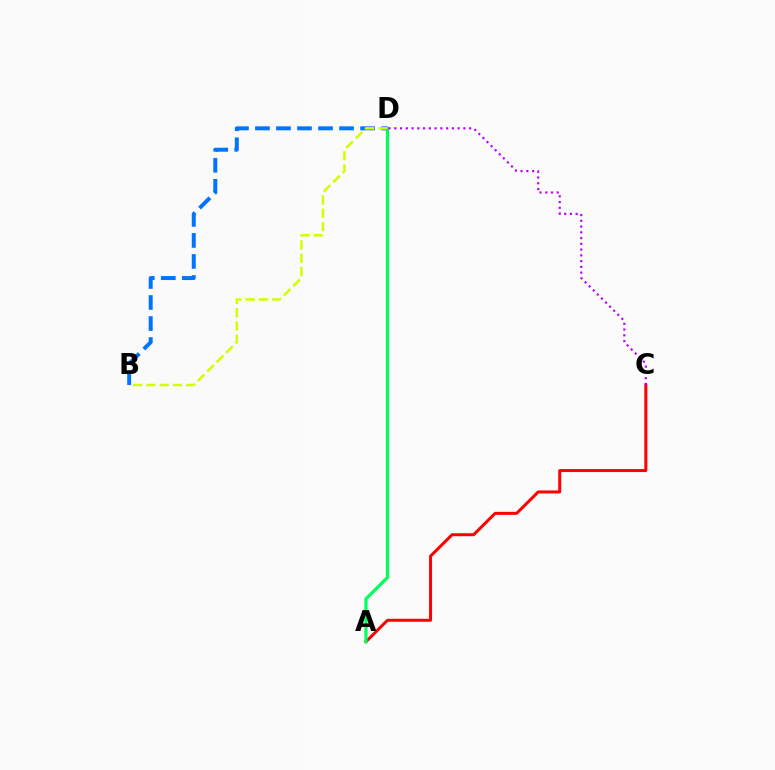{('A', 'C'): [{'color': '#ff0000', 'line_style': 'solid', 'thickness': 2.16}], ('A', 'D'): [{'color': '#00ff5c', 'line_style': 'solid', 'thickness': 2.28}], ('B', 'D'): [{'color': '#0074ff', 'line_style': 'dashed', 'thickness': 2.86}, {'color': '#d1ff00', 'line_style': 'dashed', 'thickness': 1.81}], ('C', 'D'): [{'color': '#b900ff', 'line_style': 'dotted', 'thickness': 1.56}]}